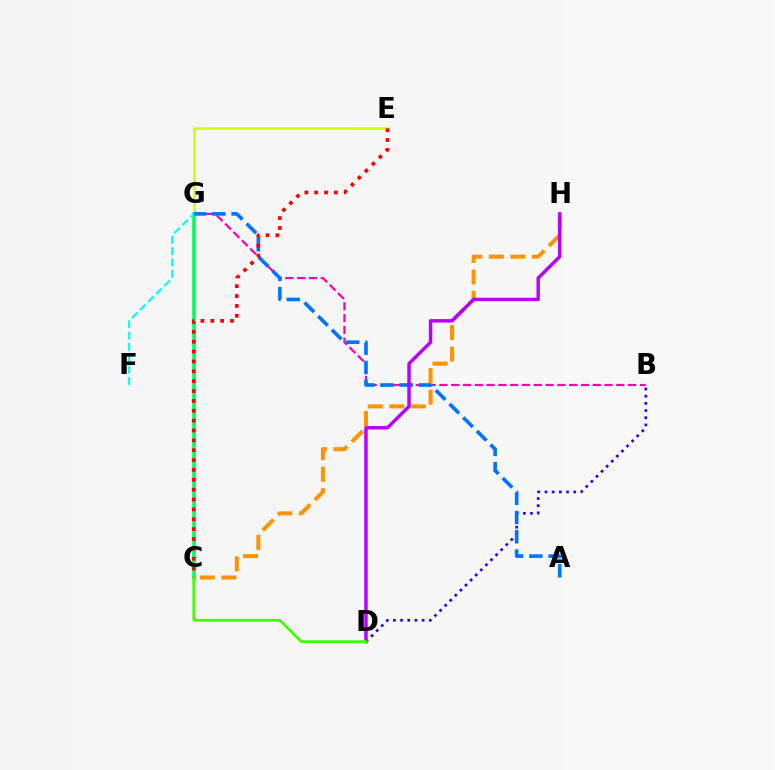{('E', 'G'): [{'color': '#d1ff00', 'line_style': 'solid', 'thickness': 1.83}], ('C', 'G'): [{'color': '#00ff5c', 'line_style': 'solid', 'thickness': 2.58}], ('B', 'G'): [{'color': '#ff00ac', 'line_style': 'dashed', 'thickness': 1.6}], ('B', 'D'): [{'color': '#2500ff', 'line_style': 'dotted', 'thickness': 1.95}], ('C', 'H'): [{'color': '#ff9400', 'line_style': 'dashed', 'thickness': 2.92}], ('A', 'G'): [{'color': '#0074ff', 'line_style': 'dashed', 'thickness': 2.62}], ('D', 'H'): [{'color': '#b900ff', 'line_style': 'solid', 'thickness': 2.49}], ('C', 'E'): [{'color': '#ff0000', 'line_style': 'dotted', 'thickness': 2.68}], ('F', 'G'): [{'color': '#00fff6', 'line_style': 'dashed', 'thickness': 1.54}], ('C', 'D'): [{'color': '#3dff00', 'line_style': 'solid', 'thickness': 1.95}]}